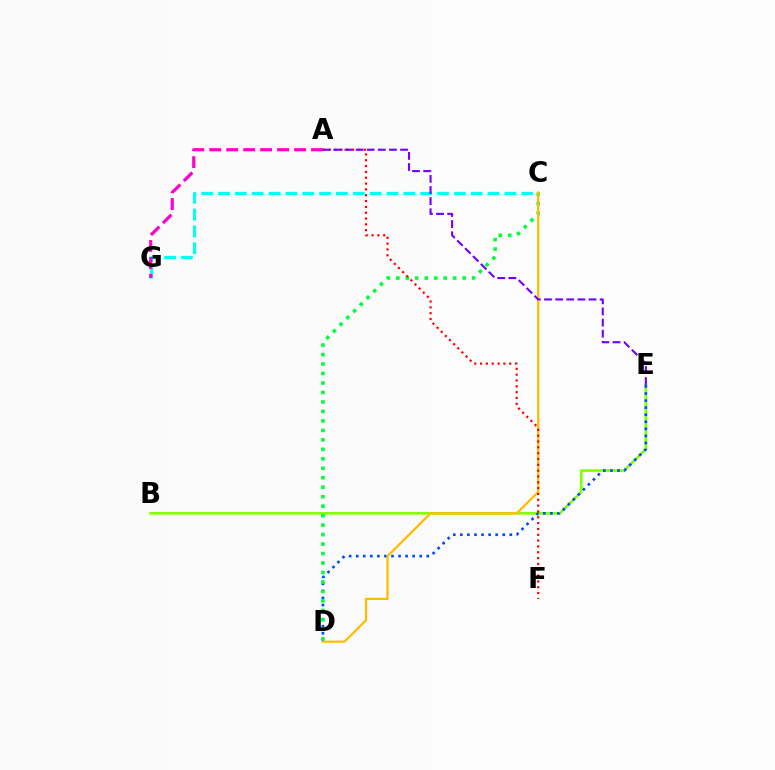{('C', 'G'): [{'color': '#00fff6', 'line_style': 'dashed', 'thickness': 2.29}], ('B', 'E'): [{'color': '#84ff00', 'line_style': 'solid', 'thickness': 1.92}], ('D', 'E'): [{'color': '#004bff', 'line_style': 'dotted', 'thickness': 1.92}], ('A', 'G'): [{'color': '#ff00cf', 'line_style': 'dashed', 'thickness': 2.3}], ('C', 'D'): [{'color': '#00ff39', 'line_style': 'dotted', 'thickness': 2.57}, {'color': '#ffbd00', 'line_style': 'solid', 'thickness': 1.63}], ('A', 'F'): [{'color': '#ff0000', 'line_style': 'dotted', 'thickness': 1.58}], ('A', 'E'): [{'color': '#7200ff', 'line_style': 'dashed', 'thickness': 1.51}]}